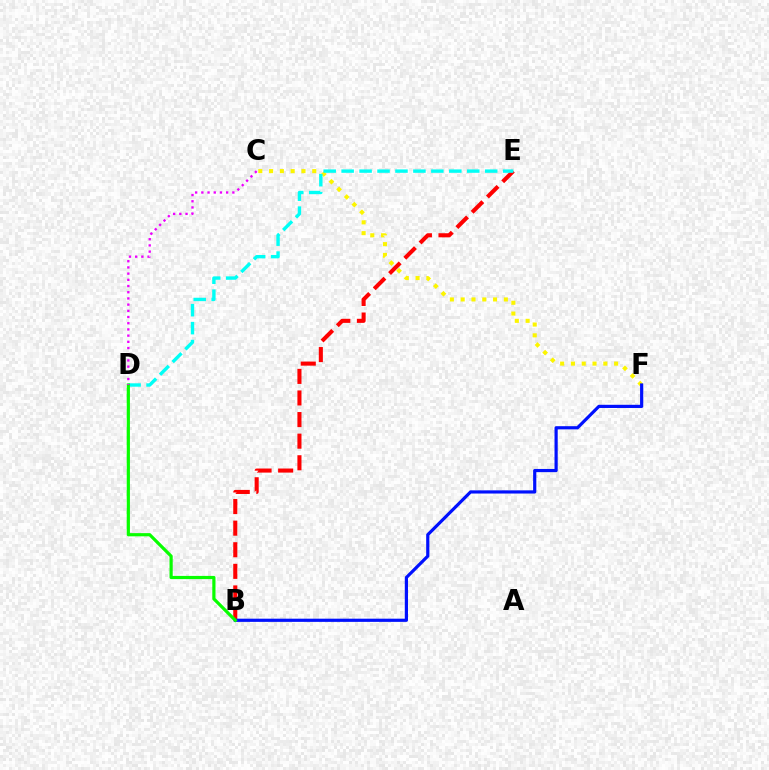{('C', 'F'): [{'color': '#fcf500', 'line_style': 'dotted', 'thickness': 2.93}], ('B', 'E'): [{'color': '#ff0000', 'line_style': 'dashed', 'thickness': 2.93}], ('D', 'E'): [{'color': '#00fff6', 'line_style': 'dashed', 'thickness': 2.44}], ('B', 'F'): [{'color': '#0010ff', 'line_style': 'solid', 'thickness': 2.3}], ('B', 'D'): [{'color': '#08ff00', 'line_style': 'solid', 'thickness': 2.3}], ('C', 'D'): [{'color': '#ee00ff', 'line_style': 'dotted', 'thickness': 1.68}]}